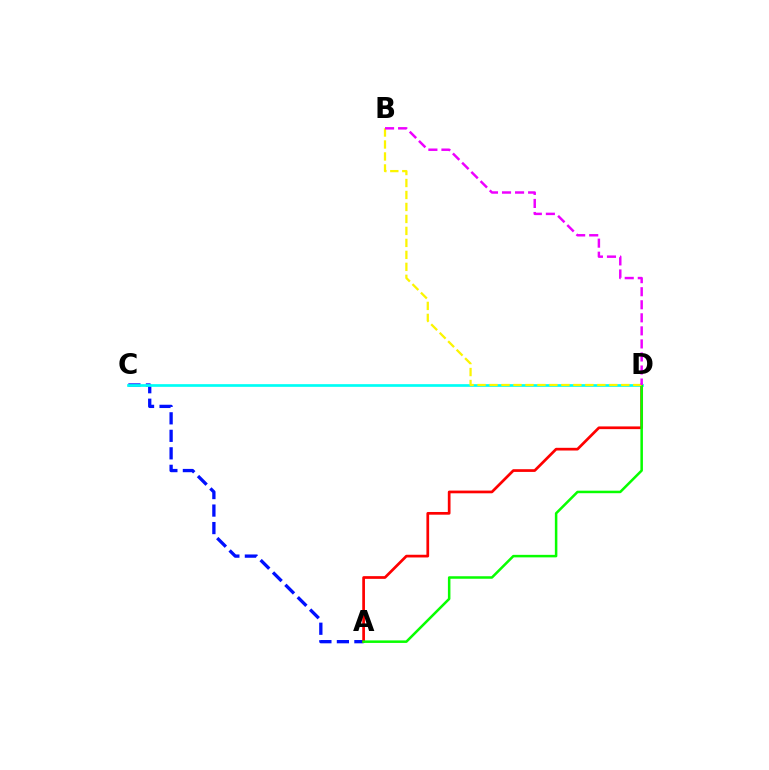{('A', 'C'): [{'color': '#0010ff', 'line_style': 'dashed', 'thickness': 2.38}], ('C', 'D'): [{'color': '#00fff6', 'line_style': 'solid', 'thickness': 1.94}], ('A', 'D'): [{'color': '#ff0000', 'line_style': 'solid', 'thickness': 1.95}, {'color': '#08ff00', 'line_style': 'solid', 'thickness': 1.81}], ('B', 'D'): [{'color': '#fcf500', 'line_style': 'dashed', 'thickness': 1.63}, {'color': '#ee00ff', 'line_style': 'dashed', 'thickness': 1.77}]}